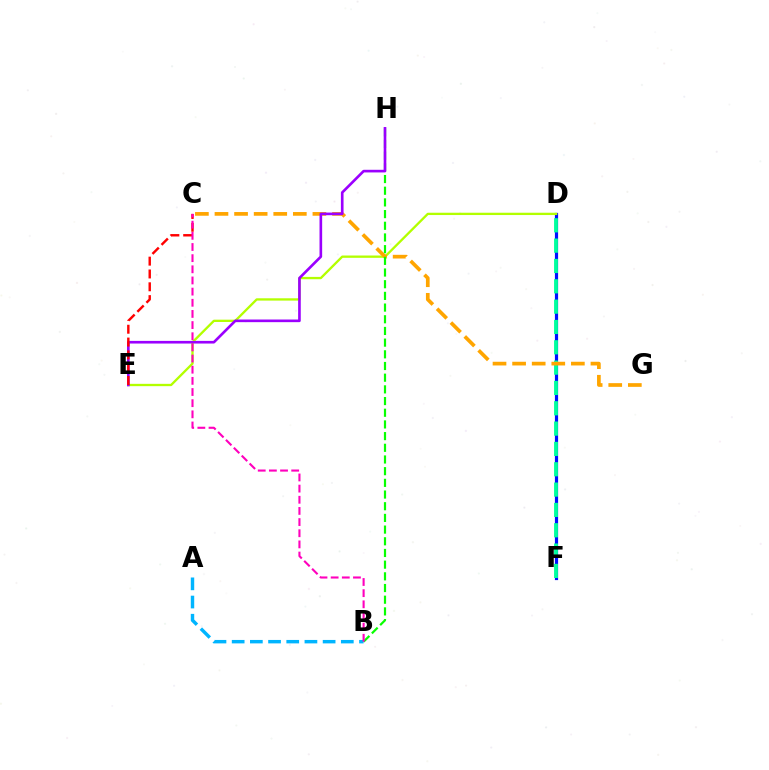{('D', 'F'): [{'color': '#0010ff', 'line_style': 'solid', 'thickness': 2.3}, {'color': '#00ff9d', 'line_style': 'dashed', 'thickness': 2.76}], ('D', 'E'): [{'color': '#b3ff00', 'line_style': 'solid', 'thickness': 1.67}], ('C', 'G'): [{'color': '#ffa500', 'line_style': 'dashed', 'thickness': 2.66}], ('B', 'H'): [{'color': '#08ff00', 'line_style': 'dashed', 'thickness': 1.59}], ('E', 'H'): [{'color': '#9b00ff', 'line_style': 'solid', 'thickness': 1.9}], ('A', 'B'): [{'color': '#00b5ff', 'line_style': 'dashed', 'thickness': 2.47}], ('C', 'E'): [{'color': '#ff0000', 'line_style': 'dashed', 'thickness': 1.74}], ('B', 'C'): [{'color': '#ff00bd', 'line_style': 'dashed', 'thickness': 1.52}]}